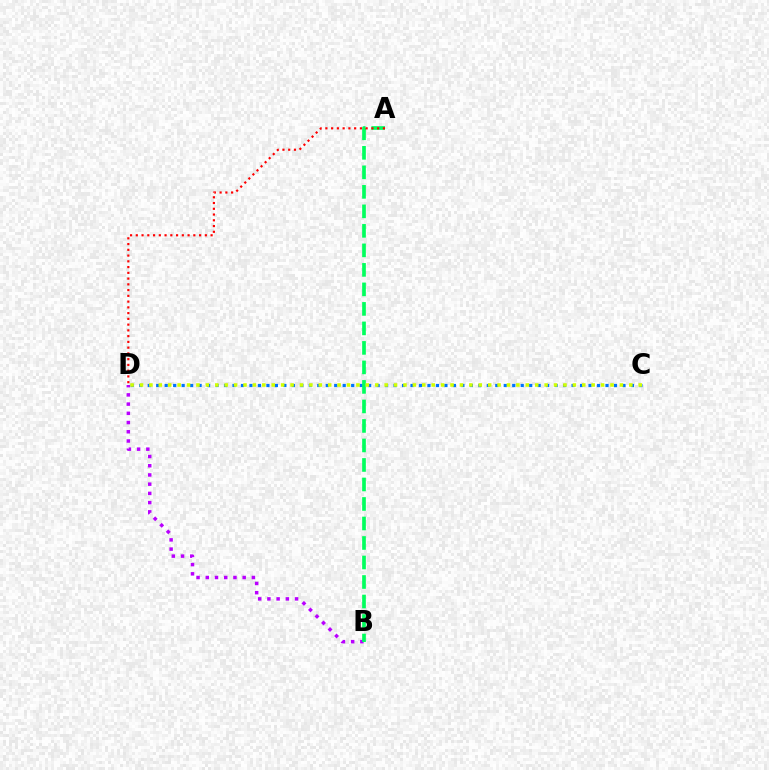{('B', 'D'): [{'color': '#b900ff', 'line_style': 'dotted', 'thickness': 2.51}], ('C', 'D'): [{'color': '#0074ff', 'line_style': 'dotted', 'thickness': 2.3}, {'color': '#d1ff00', 'line_style': 'dotted', 'thickness': 2.56}], ('A', 'B'): [{'color': '#00ff5c', 'line_style': 'dashed', 'thickness': 2.65}], ('A', 'D'): [{'color': '#ff0000', 'line_style': 'dotted', 'thickness': 1.56}]}